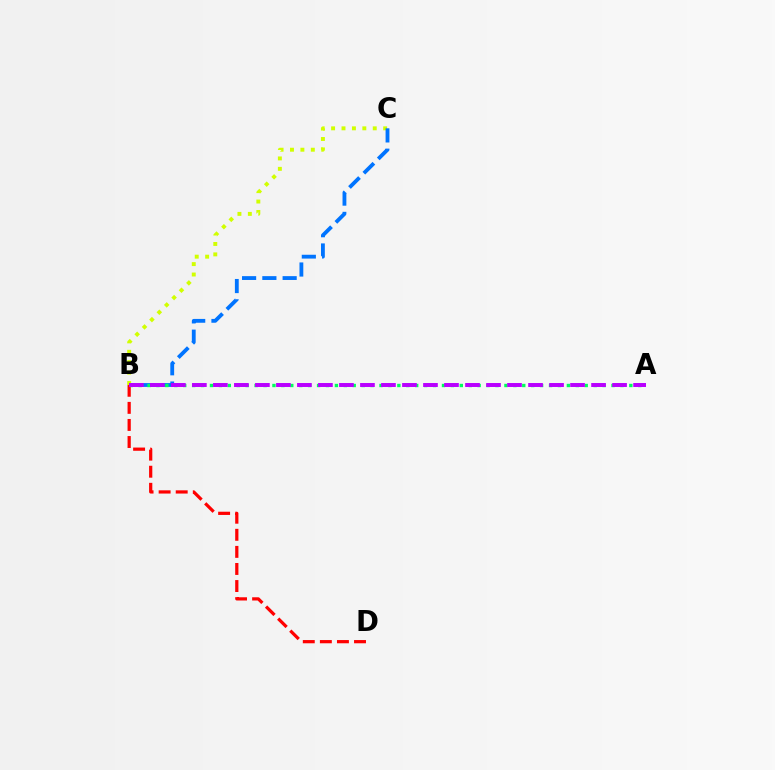{('B', 'C'): [{'color': '#d1ff00', 'line_style': 'dotted', 'thickness': 2.83}, {'color': '#0074ff', 'line_style': 'dashed', 'thickness': 2.75}], ('B', 'D'): [{'color': '#ff0000', 'line_style': 'dashed', 'thickness': 2.32}], ('A', 'B'): [{'color': '#00ff5c', 'line_style': 'dotted', 'thickness': 2.42}, {'color': '#b900ff', 'line_style': 'dashed', 'thickness': 2.85}]}